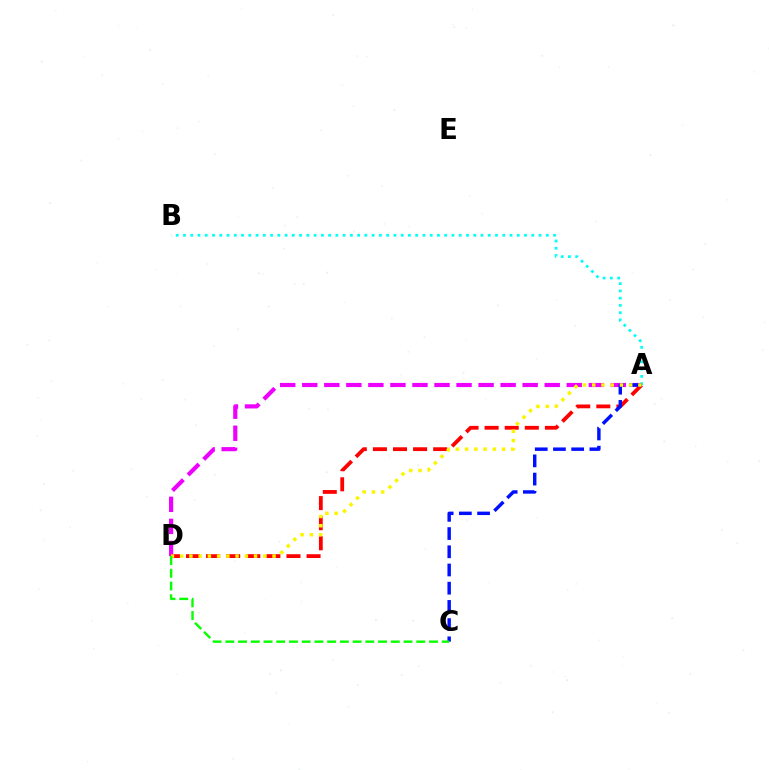{('A', 'D'): [{'color': '#ee00ff', 'line_style': 'dashed', 'thickness': 2.99}, {'color': '#ff0000', 'line_style': 'dashed', 'thickness': 2.73}, {'color': '#fcf500', 'line_style': 'dotted', 'thickness': 2.51}], ('A', 'B'): [{'color': '#00fff6', 'line_style': 'dotted', 'thickness': 1.97}], ('A', 'C'): [{'color': '#0010ff', 'line_style': 'dashed', 'thickness': 2.47}], ('C', 'D'): [{'color': '#08ff00', 'line_style': 'dashed', 'thickness': 1.73}]}